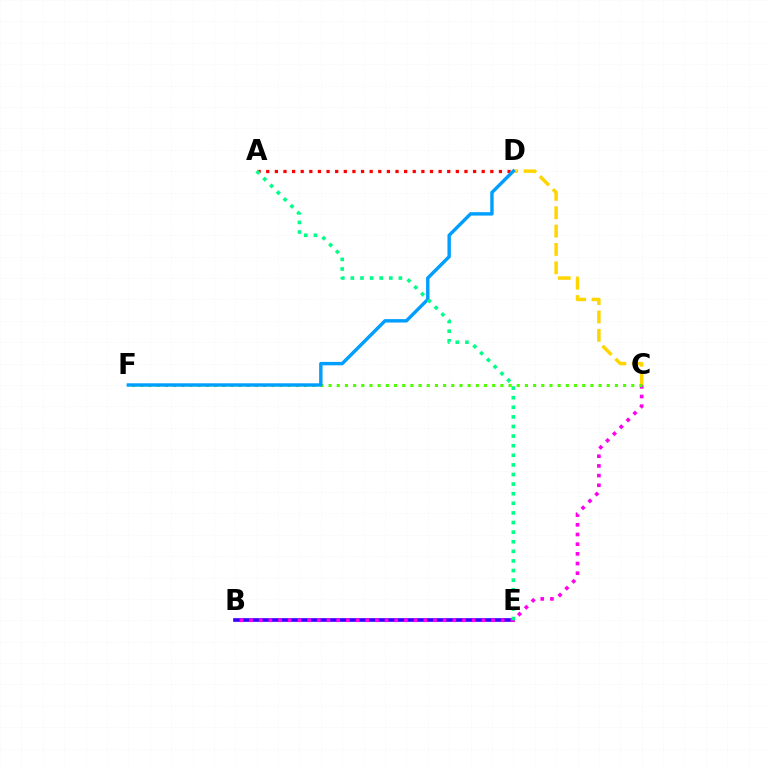{('B', 'E'): [{'color': '#3700ff', 'line_style': 'solid', 'thickness': 2.64}], ('A', 'D'): [{'color': '#ff0000', 'line_style': 'dotted', 'thickness': 2.34}], ('C', 'D'): [{'color': '#ffd500', 'line_style': 'dashed', 'thickness': 2.5}], ('B', 'C'): [{'color': '#ff00ed', 'line_style': 'dotted', 'thickness': 2.63}], ('C', 'F'): [{'color': '#4fff00', 'line_style': 'dotted', 'thickness': 2.22}], ('D', 'F'): [{'color': '#009eff', 'line_style': 'solid', 'thickness': 2.45}], ('A', 'E'): [{'color': '#00ff86', 'line_style': 'dotted', 'thickness': 2.61}]}